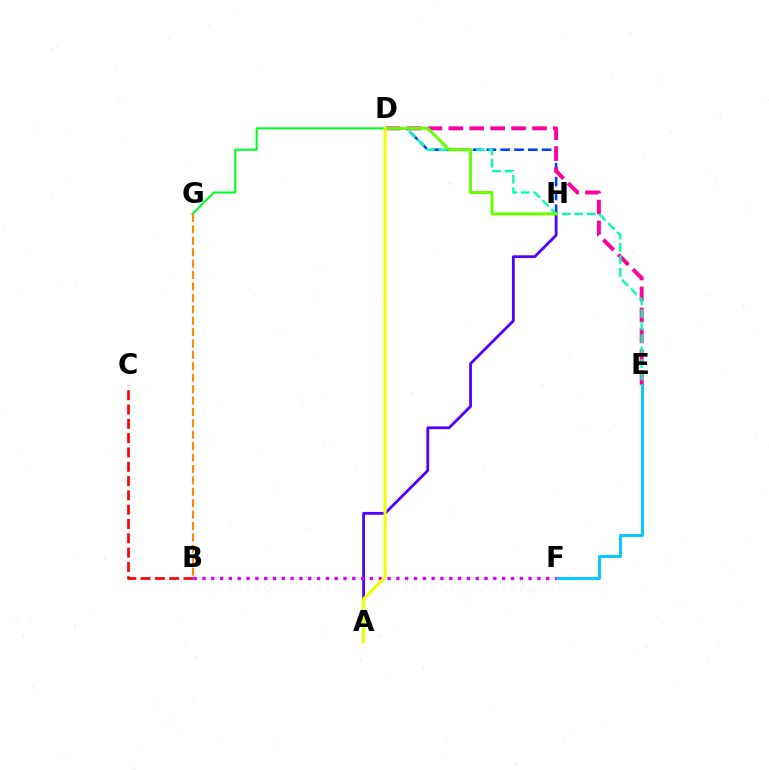{('D', 'H'): [{'color': '#003fff', 'line_style': 'dashed', 'thickness': 1.88}, {'color': '#66ff00', 'line_style': 'solid', 'thickness': 2.15}], ('D', 'G'): [{'color': '#00ff27', 'line_style': 'solid', 'thickness': 1.51}], ('E', 'F'): [{'color': '#00c7ff', 'line_style': 'solid', 'thickness': 2.09}], ('B', 'G'): [{'color': '#ff8800', 'line_style': 'dashed', 'thickness': 1.55}], ('B', 'C'): [{'color': '#ff0000', 'line_style': 'dashed', 'thickness': 1.94}], ('A', 'H'): [{'color': '#4f00ff', 'line_style': 'solid', 'thickness': 2.01}], ('B', 'F'): [{'color': '#d600ff', 'line_style': 'dotted', 'thickness': 2.39}], ('D', 'E'): [{'color': '#ff00a0', 'line_style': 'dashed', 'thickness': 2.84}, {'color': '#00ffaf', 'line_style': 'dashed', 'thickness': 1.7}], ('A', 'D'): [{'color': '#eeff00', 'line_style': 'solid', 'thickness': 2.19}]}